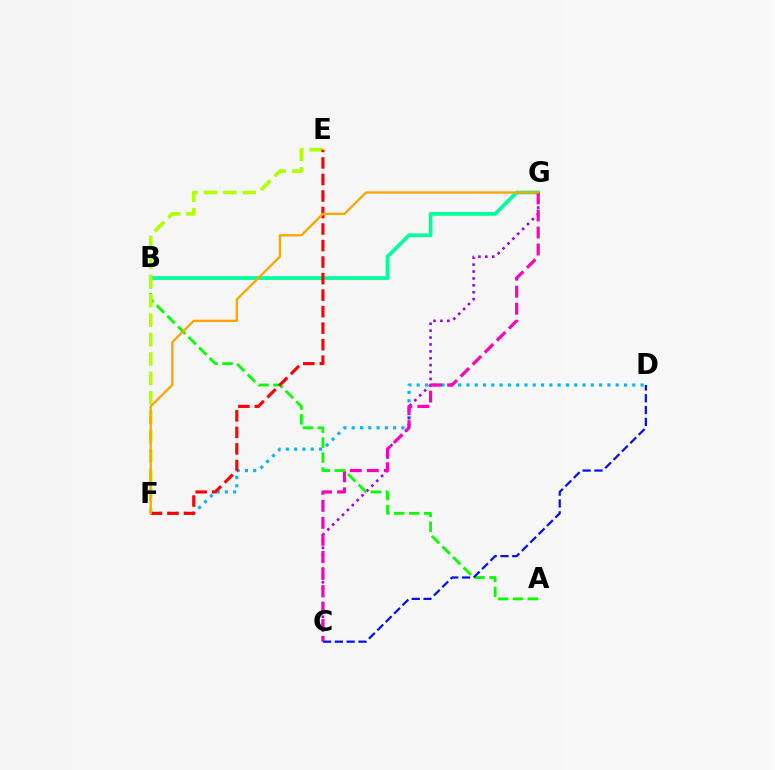{('B', 'G'): [{'color': '#00ff9d', 'line_style': 'solid', 'thickness': 2.7}], ('D', 'F'): [{'color': '#00b5ff', 'line_style': 'dotted', 'thickness': 2.25}], ('C', 'G'): [{'color': '#9b00ff', 'line_style': 'dotted', 'thickness': 1.87}, {'color': '#ff00bd', 'line_style': 'dashed', 'thickness': 2.31}], ('A', 'B'): [{'color': '#08ff00', 'line_style': 'dashed', 'thickness': 2.03}], ('E', 'F'): [{'color': '#b3ff00', 'line_style': 'dashed', 'thickness': 2.64}, {'color': '#ff0000', 'line_style': 'dashed', 'thickness': 2.24}], ('C', 'D'): [{'color': '#0010ff', 'line_style': 'dashed', 'thickness': 1.61}], ('F', 'G'): [{'color': '#ffa500', 'line_style': 'solid', 'thickness': 1.66}]}